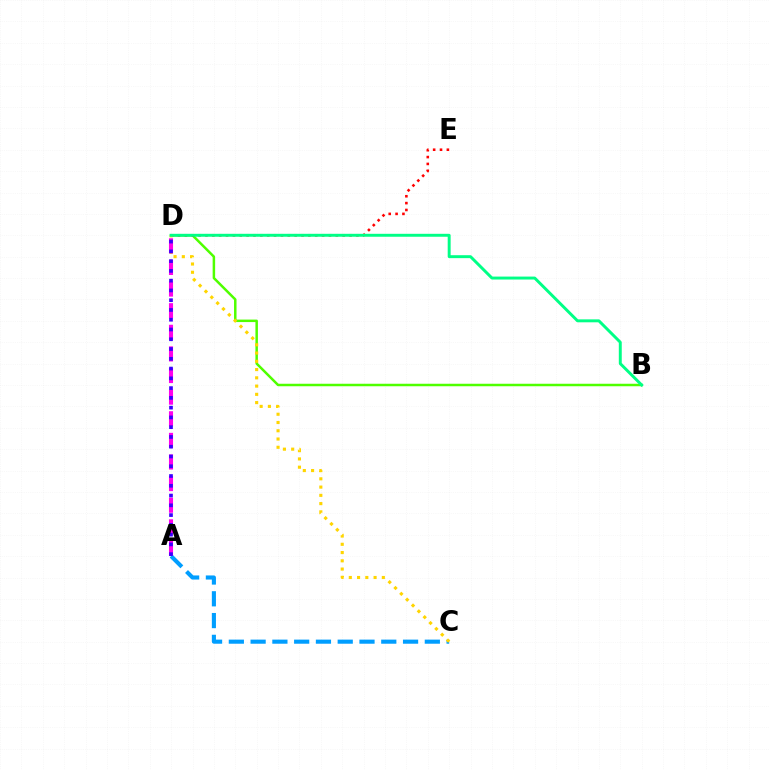{('A', 'C'): [{'color': '#009eff', 'line_style': 'dashed', 'thickness': 2.96}], ('B', 'D'): [{'color': '#4fff00', 'line_style': 'solid', 'thickness': 1.79}, {'color': '#00ff86', 'line_style': 'solid', 'thickness': 2.12}], ('D', 'E'): [{'color': '#ff0000', 'line_style': 'dotted', 'thickness': 1.86}], ('C', 'D'): [{'color': '#ffd500', 'line_style': 'dotted', 'thickness': 2.24}], ('A', 'D'): [{'color': '#ff00ed', 'line_style': 'dashed', 'thickness': 2.94}, {'color': '#3700ff', 'line_style': 'dotted', 'thickness': 2.65}]}